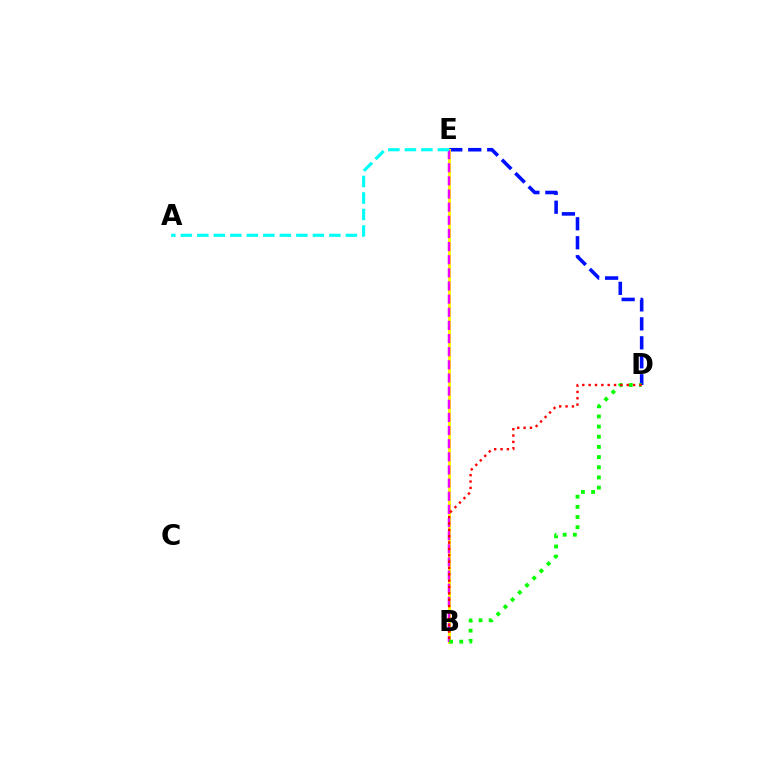{('D', 'E'): [{'color': '#0010ff', 'line_style': 'dashed', 'thickness': 2.58}], ('B', 'E'): [{'color': '#fcf500', 'line_style': 'solid', 'thickness': 2.17}, {'color': '#ee00ff', 'line_style': 'dashed', 'thickness': 1.79}], ('A', 'E'): [{'color': '#00fff6', 'line_style': 'dashed', 'thickness': 2.24}], ('B', 'D'): [{'color': '#08ff00', 'line_style': 'dotted', 'thickness': 2.76}, {'color': '#ff0000', 'line_style': 'dotted', 'thickness': 1.73}]}